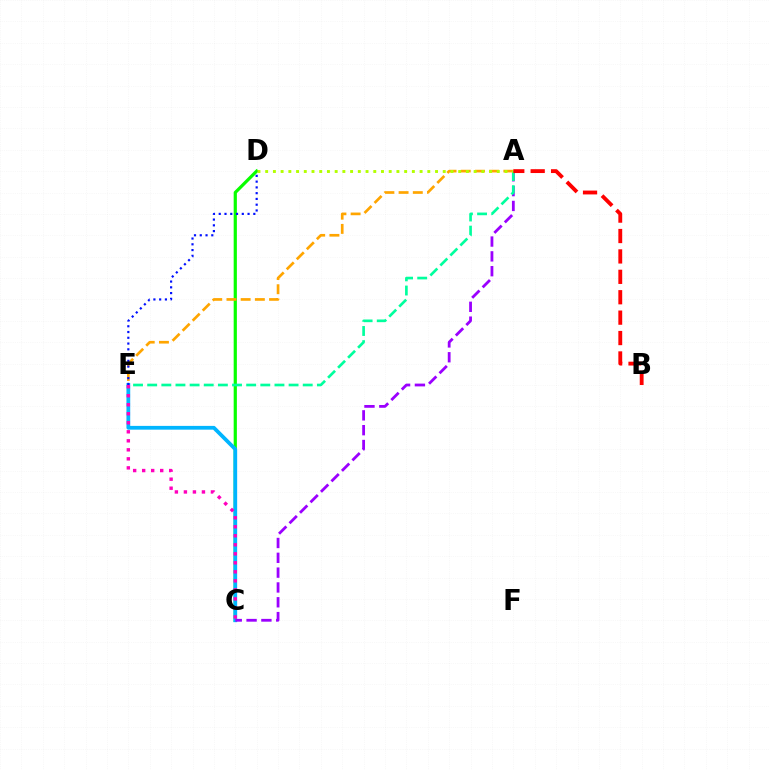{('C', 'D'): [{'color': '#08ff00', 'line_style': 'solid', 'thickness': 2.31}], ('C', 'E'): [{'color': '#00b5ff', 'line_style': 'solid', 'thickness': 2.71}, {'color': '#ff00bd', 'line_style': 'dotted', 'thickness': 2.45}], ('A', 'C'): [{'color': '#9b00ff', 'line_style': 'dashed', 'thickness': 2.01}], ('A', 'E'): [{'color': '#ffa500', 'line_style': 'dashed', 'thickness': 1.93}, {'color': '#00ff9d', 'line_style': 'dashed', 'thickness': 1.92}], ('A', 'D'): [{'color': '#b3ff00', 'line_style': 'dotted', 'thickness': 2.1}], ('A', 'B'): [{'color': '#ff0000', 'line_style': 'dashed', 'thickness': 2.77}], ('D', 'E'): [{'color': '#0010ff', 'line_style': 'dotted', 'thickness': 1.57}]}